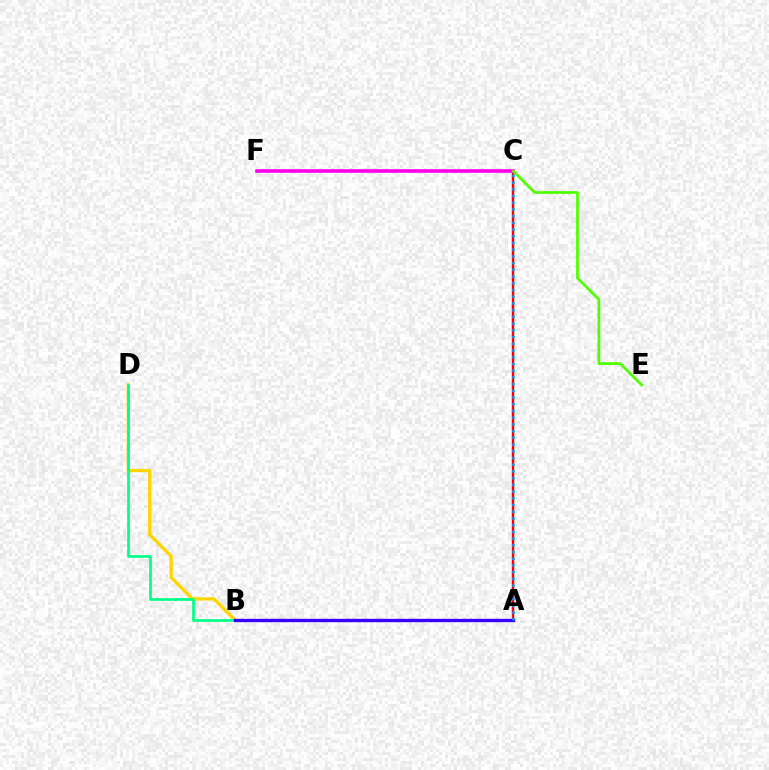{('A', 'C'): [{'color': '#ff0000', 'line_style': 'solid', 'thickness': 1.73}, {'color': '#009eff', 'line_style': 'dotted', 'thickness': 1.83}], ('C', 'F'): [{'color': '#ff00ed', 'line_style': 'solid', 'thickness': 2.6}], ('B', 'D'): [{'color': '#ffd500', 'line_style': 'solid', 'thickness': 2.4}, {'color': '#00ff86', 'line_style': 'solid', 'thickness': 1.93}], ('C', 'E'): [{'color': '#4fff00', 'line_style': 'solid', 'thickness': 1.97}], ('A', 'B'): [{'color': '#3700ff', 'line_style': 'solid', 'thickness': 2.42}]}